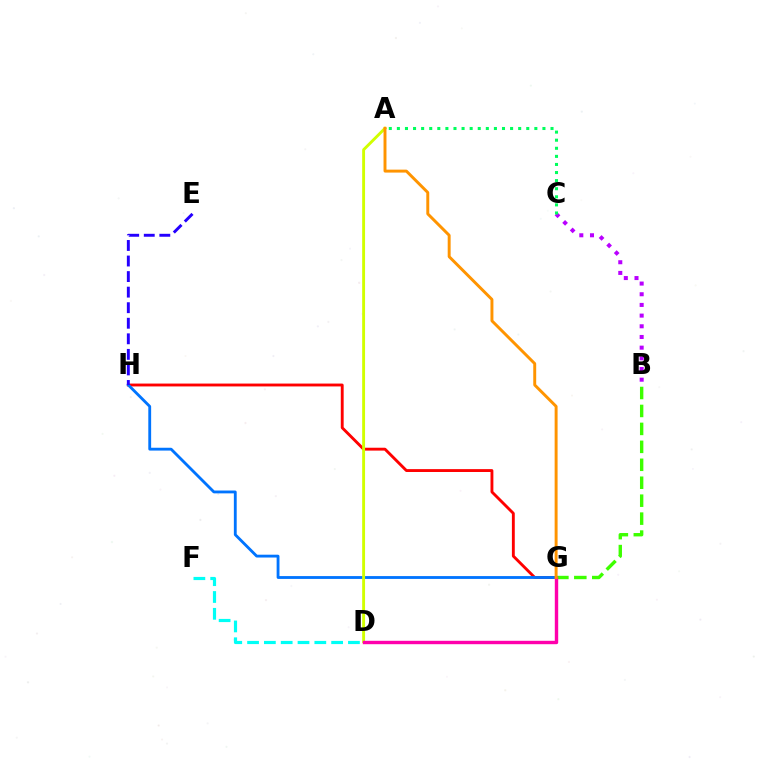{('G', 'H'): [{'color': '#ff0000', 'line_style': 'solid', 'thickness': 2.07}, {'color': '#0074ff', 'line_style': 'solid', 'thickness': 2.04}], ('B', 'C'): [{'color': '#b900ff', 'line_style': 'dotted', 'thickness': 2.9}], ('B', 'G'): [{'color': '#3dff00', 'line_style': 'dashed', 'thickness': 2.44}], ('A', 'C'): [{'color': '#00ff5c', 'line_style': 'dotted', 'thickness': 2.2}], ('E', 'H'): [{'color': '#2500ff', 'line_style': 'dashed', 'thickness': 2.11}], ('D', 'F'): [{'color': '#00fff6', 'line_style': 'dashed', 'thickness': 2.28}], ('A', 'D'): [{'color': '#d1ff00', 'line_style': 'solid', 'thickness': 2.08}], ('D', 'G'): [{'color': '#ff00ac', 'line_style': 'solid', 'thickness': 2.45}], ('A', 'G'): [{'color': '#ff9400', 'line_style': 'solid', 'thickness': 2.12}]}